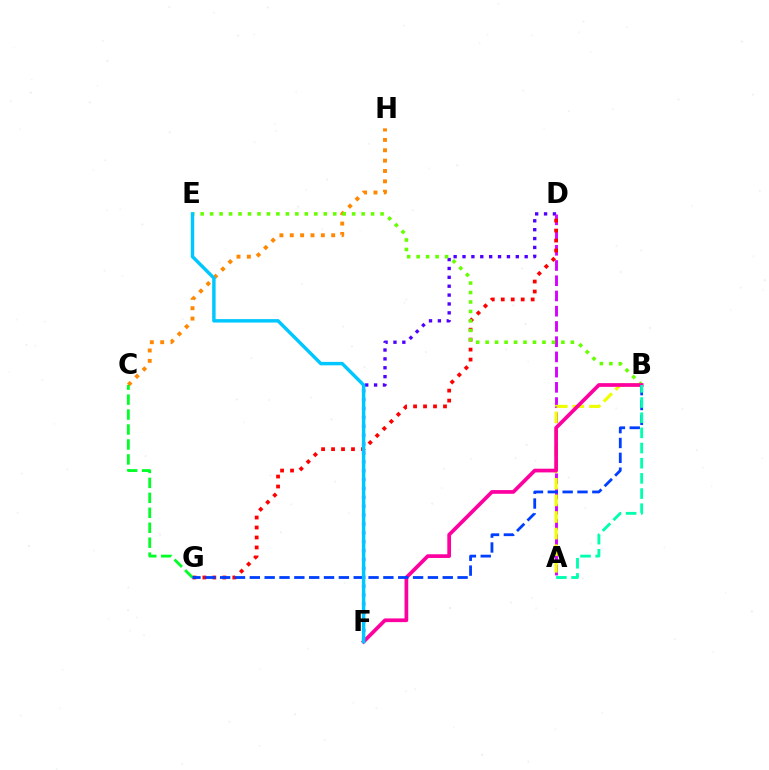{('D', 'F'): [{'color': '#4f00ff', 'line_style': 'dotted', 'thickness': 2.41}], ('C', 'H'): [{'color': '#ff8800', 'line_style': 'dotted', 'thickness': 2.81}], ('A', 'D'): [{'color': '#d600ff', 'line_style': 'dashed', 'thickness': 2.07}], ('D', 'G'): [{'color': '#ff0000', 'line_style': 'dotted', 'thickness': 2.71}], ('B', 'E'): [{'color': '#66ff00', 'line_style': 'dotted', 'thickness': 2.57}], ('A', 'B'): [{'color': '#eeff00', 'line_style': 'dashed', 'thickness': 2.26}, {'color': '#00ffaf', 'line_style': 'dashed', 'thickness': 2.06}], ('C', 'G'): [{'color': '#00ff27', 'line_style': 'dashed', 'thickness': 2.03}], ('B', 'F'): [{'color': '#ff00a0', 'line_style': 'solid', 'thickness': 2.67}], ('B', 'G'): [{'color': '#003fff', 'line_style': 'dashed', 'thickness': 2.02}], ('E', 'F'): [{'color': '#00c7ff', 'line_style': 'solid', 'thickness': 2.47}]}